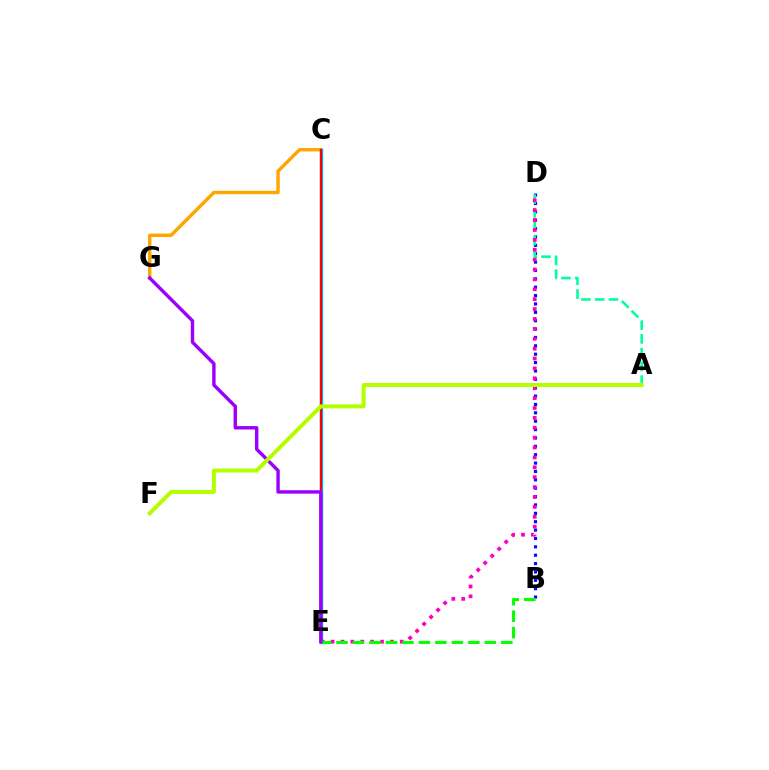{('B', 'D'): [{'color': '#0010ff', 'line_style': 'dotted', 'thickness': 2.28}], ('A', 'D'): [{'color': '#00ff9d', 'line_style': 'dashed', 'thickness': 1.87}], ('C', 'G'): [{'color': '#ffa500', 'line_style': 'solid', 'thickness': 2.46}], ('D', 'E'): [{'color': '#ff00bd', 'line_style': 'dotted', 'thickness': 2.69}], ('C', 'E'): [{'color': '#00b5ff', 'line_style': 'solid', 'thickness': 2.43}, {'color': '#ff0000', 'line_style': 'solid', 'thickness': 1.62}], ('B', 'E'): [{'color': '#08ff00', 'line_style': 'dashed', 'thickness': 2.24}], ('E', 'G'): [{'color': '#9b00ff', 'line_style': 'solid', 'thickness': 2.45}], ('A', 'F'): [{'color': '#b3ff00', 'line_style': 'solid', 'thickness': 2.87}]}